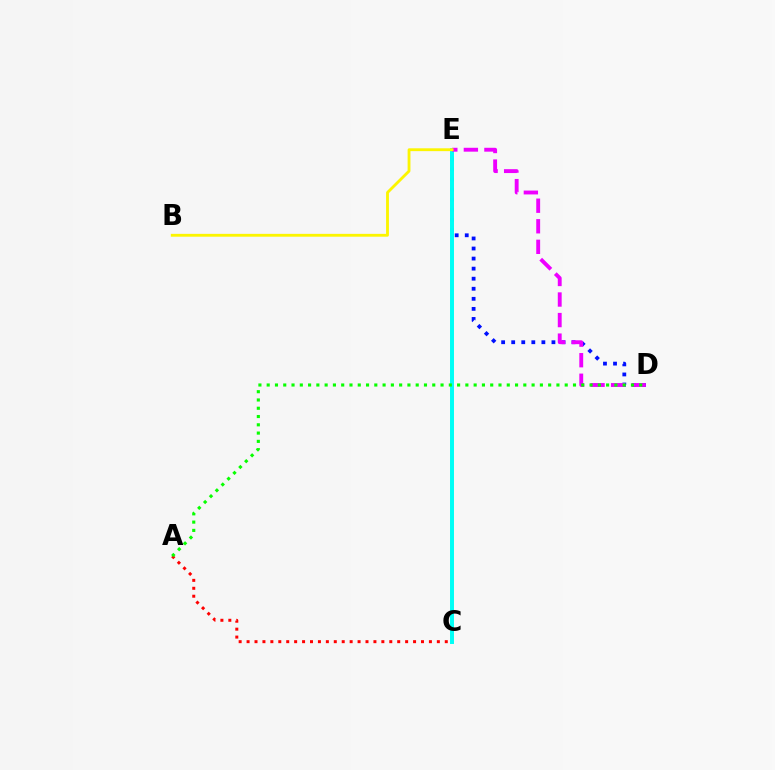{('D', 'E'): [{'color': '#0010ff', 'line_style': 'dotted', 'thickness': 2.73}, {'color': '#ee00ff', 'line_style': 'dashed', 'thickness': 2.79}], ('C', 'E'): [{'color': '#00fff6', 'line_style': 'solid', 'thickness': 2.85}], ('A', 'C'): [{'color': '#ff0000', 'line_style': 'dotted', 'thickness': 2.15}], ('A', 'D'): [{'color': '#08ff00', 'line_style': 'dotted', 'thickness': 2.25}], ('B', 'E'): [{'color': '#fcf500', 'line_style': 'solid', 'thickness': 2.05}]}